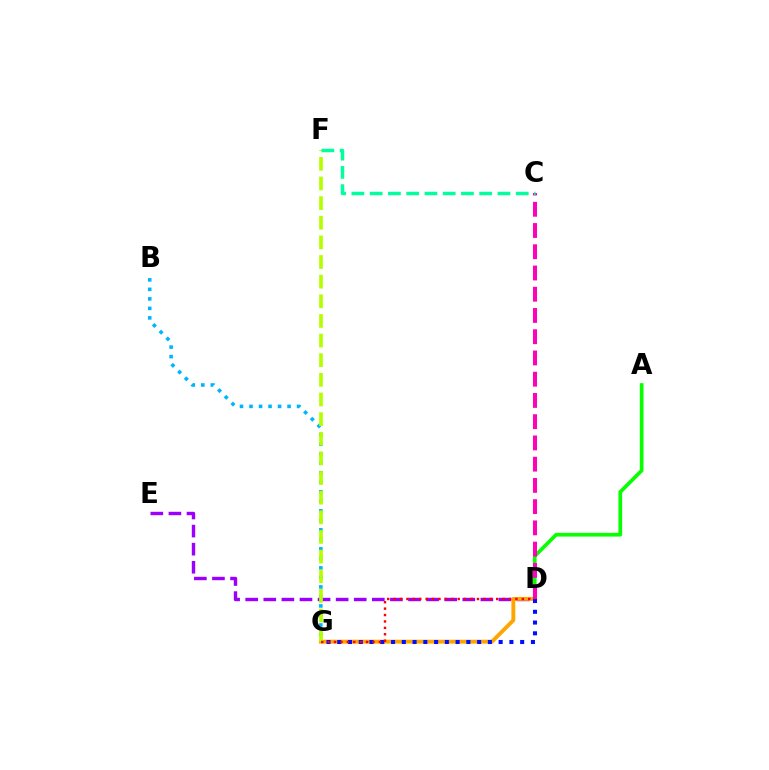{('D', 'E'): [{'color': '#9b00ff', 'line_style': 'dashed', 'thickness': 2.46}], ('D', 'G'): [{'color': '#ffa500', 'line_style': 'solid', 'thickness': 2.79}, {'color': '#0010ff', 'line_style': 'dotted', 'thickness': 2.92}, {'color': '#ff0000', 'line_style': 'dotted', 'thickness': 1.74}], ('A', 'D'): [{'color': '#08ff00', 'line_style': 'solid', 'thickness': 2.66}], ('B', 'G'): [{'color': '#00b5ff', 'line_style': 'dotted', 'thickness': 2.58}], ('F', 'G'): [{'color': '#b3ff00', 'line_style': 'dashed', 'thickness': 2.67}], ('C', 'D'): [{'color': '#ff00bd', 'line_style': 'dashed', 'thickness': 2.89}], ('C', 'F'): [{'color': '#00ff9d', 'line_style': 'dashed', 'thickness': 2.48}]}